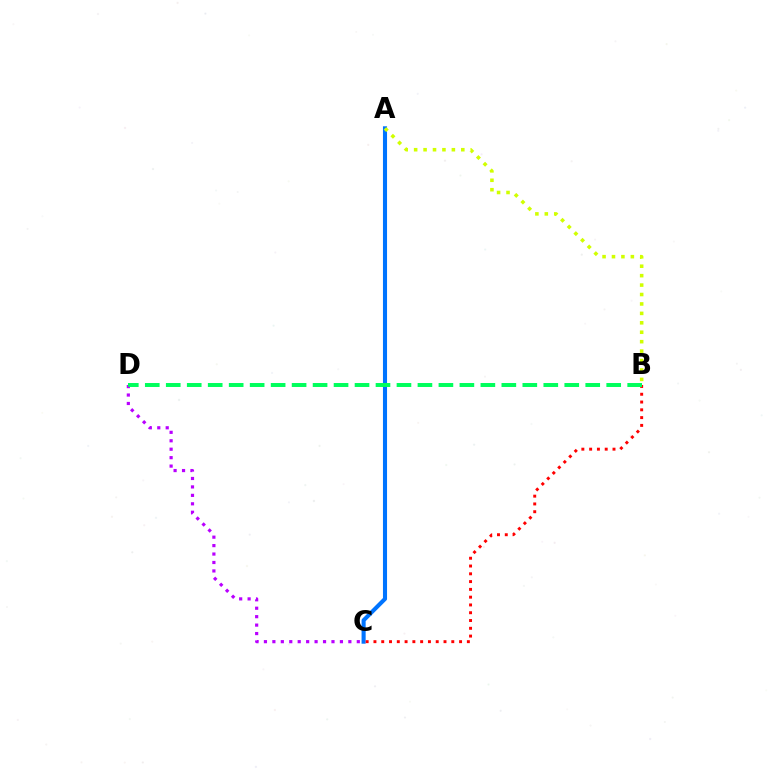{('A', 'C'): [{'color': '#0074ff', 'line_style': 'solid', 'thickness': 2.94}], ('A', 'B'): [{'color': '#d1ff00', 'line_style': 'dotted', 'thickness': 2.56}], ('C', 'D'): [{'color': '#b900ff', 'line_style': 'dotted', 'thickness': 2.29}], ('B', 'C'): [{'color': '#ff0000', 'line_style': 'dotted', 'thickness': 2.11}], ('B', 'D'): [{'color': '#00ff5c', 'line_style': 'dashed', 'thickness': 2.85}]}